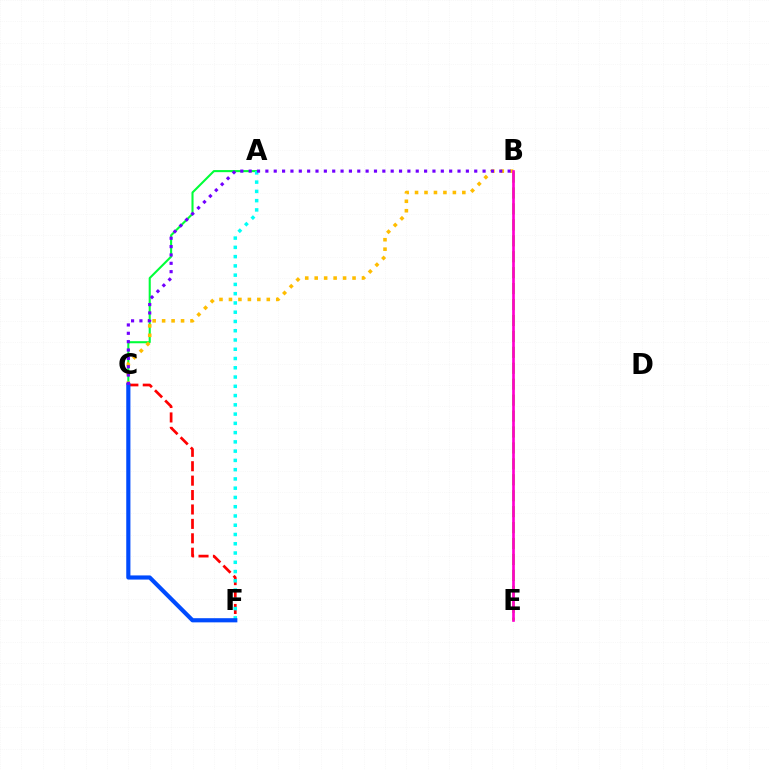{('A', 'C'): [{'color': '#00ff39', 'line_style': 'solid', 'thickness': 1.5}], ('B', 'C'): [{'color': '#ffbd00', 'line_style': 'dotted', 'thickness': 2.57}, {'color': '#7200ff', 'line_style': 'dotted', 'thickness': 2.27}], ('C', 'F'): [{'color': '#ff0000', 'line_style': 'dashed', 'thickness': 1.96}, {'color': '#004bff', 'line_style': 'solid', 'thickness': 2.99}], ('B', 'E'): [{'color': '#84ff00', 'line_style': 'dashed', 'thickness': 2.16}, {'color': '#ff00cf', 'line_style': 'solid', 'thickness': 1.93}], ('A', 'F'): [{'color': '#00fff6', 'line_style': 'dotted', 'thickness': 2.52}]}